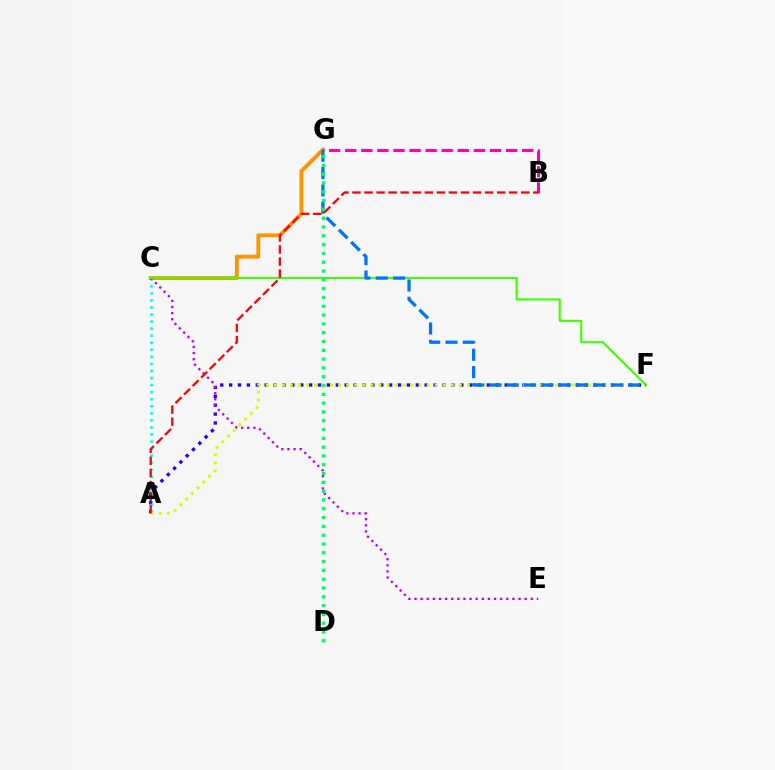{('A', 'F'): [{'color': '#2500ff', 'line_style': 'dotted', 'thickness': 2.41}, {'color': '#d1ff00', 'line_style': 'dotted', 'thickness': 2.19}], ('A', 'C'): [{'color': '#00fff6', 'line_style': 'dotted', 'thickness': 1.92}], ('C', 'G'): [{'color': '#ff9400', 'line_style': 'solid', 'thickness': 2.77}], ('C', 'E'): [{'color': '#b900ff', 'line_style': 'dotted', 'thickness': 1.66}], ('B', 'G'): [{'color': '#ff00ac', 'line_style': 'dashed', 'thickness': 2.18}], ('C', 'F'): [{'color': '#3dff00', 'line_style': 'solid', 'thickness': 1.51}], ('F', 'G'): [{'color': '#0074ff', 'line_style': 'dashed', 'thickness': 2.35}], ('D', 'G'): [{'color': '#00ff5c', 'line_style': 'dotted', 'thickness': 2.39}], ('A', 'B'): [{'color': '#ff0000', 'line_style': 'dashed', 'thickness': 1.64}]}